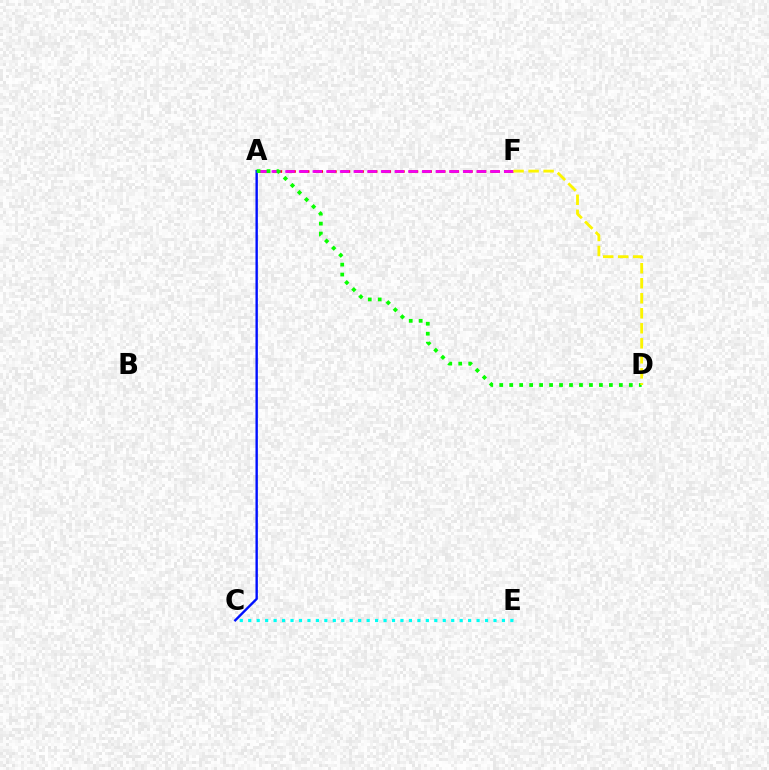{('A', 'F'): [{'color': '#ff0000', 'line_style': 'dashed', 'thickness': 1.85}, {'color': '#ee00ff', 'line_style': 'dashed', 'thickness': 1.86}], ('A', 'C'): [{'color': '#0010ff', 'line_style': 'solid', 'thickness': 1.72}], ('A', 'D'): [{'color': '#08ff00', 'line_style': 'dotted', 'thickness': 2.71}], ('D', 'F'): [{'color': '#fcf500', 'line_style': 'dashed', 'thickness': 2.04}], ('C', 'E'): [{'color': '#00fff6', 'line_style': 'dotted', 'thickness': 2.3}]}